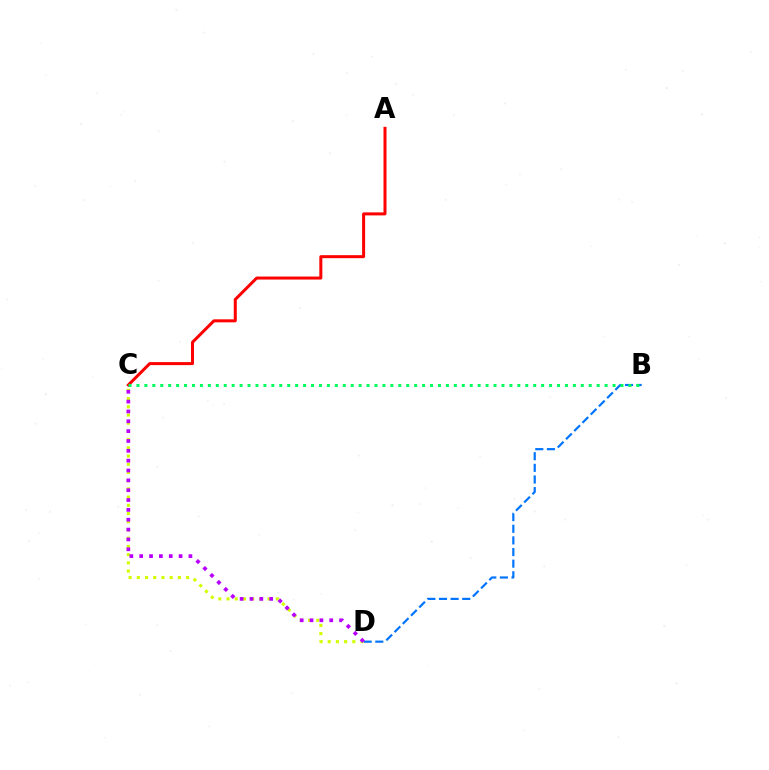{('B', 'D'): [{'color': '#0074ff', 'line_style': 'dashed', 'thickness': 1.58}], ('A', 'C'): [{'color': '#ff0000', 'line_style': 'solid', 'thickness': 2.17}], ('C', 'D'): [{'color': '#d1ff00', 'line_style': 'dotted', 'thickness': 2.23}, {'color': '#b900ff', 'line_style': 'dotted', 'thickness': 2.68}], ('B', 'C'): [{'color': '#00ff5c', 'line_style': 'dotted', 'thickness': 2.16}]}